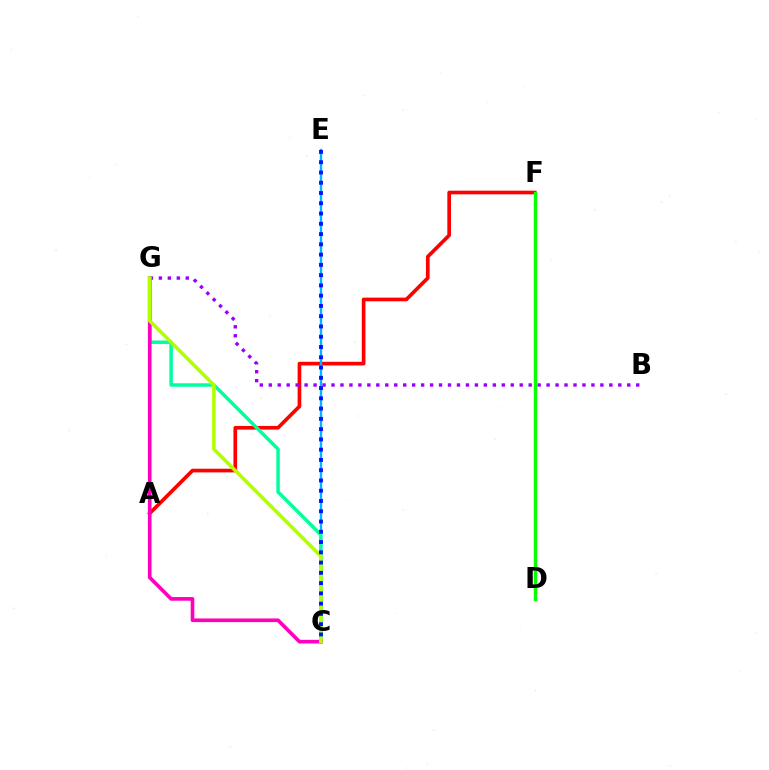{('A', 'F'): [{'color': '#ff0000', 'line_style': 'solid', 'thickness': 2.64}], ('D', 'F'): [{'color': '#ffa500', 'line_style': 'dotted', 'thickness': 2.27}, {'color': '#08ff00', 'line_style': 'solid', 'thickness': 2.42}], ('B', 'G'): [{'color': '#9b00ff', 'line_style': 'dotted', 'thickness': 2.44}], ('C', 'E'): [{'color': '#00b5ff', 'line_style': 'solid', 'thickness': 1.71}, {'color': '#0010ff', 'line_style': 'dotted', 'thickness': 2.79}], ('C', 'G'): [{'color': '#00ff9d', 'line_style': 'solid', 'thickness': 2.51}, {'color': '#ff00bd', 'line_style': 'solid', 'thickness': 2.64}, {'color': '#b3ff00', 'line_style': 'solid', 'thickness': 2.59}]}